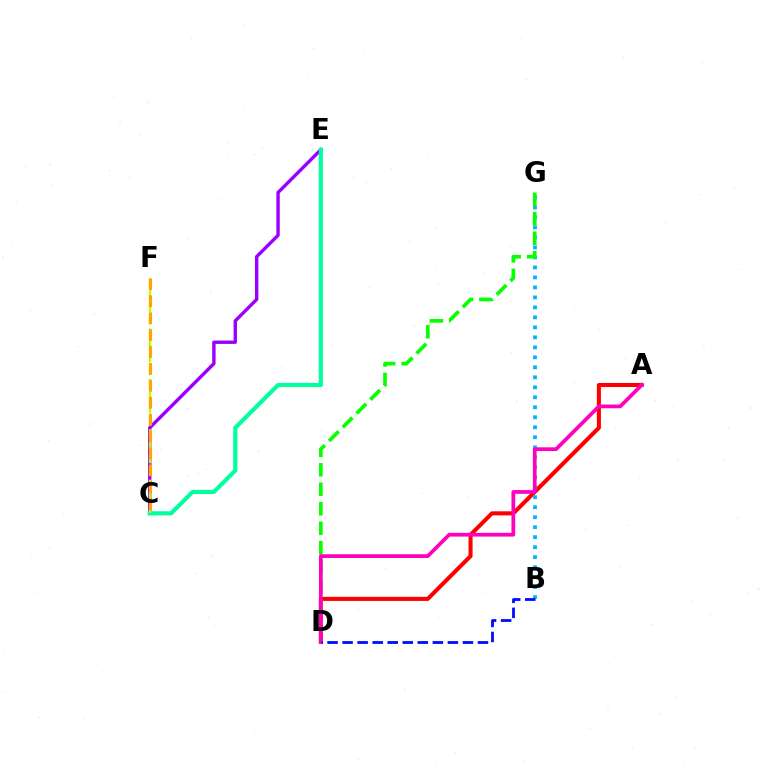{('A', 'D'): [{'color': '#ff0000', 'line_style': 'solid', 'thickness': 2.93}, {'color': '#ff00bd', 'line_style': 'solid', 'thickness': 2.68}], ('B', 'G'): [{'color': '#00b5ff', 'line_style': 'dotted', 'thickness': 2.71}], ('C', 'E'): [{'color': '#9b00ff', 'line_style': 'solid', 'thickness': 2.44}, {'color': '#00ff9d', 'line_style': 'solid', 'thickness': 2.98}], ('D', 'G'): [{'color': '#08ff00', 'line_style': 'dashed', 'thickness': 2.65}], ('C', 'F'): [{'color': '#b3ff00', 'line_style': 'dashed', 'thickness': 1.71}, {'color': '#ffa500', 'line_style': 'dashed', 'thickness': 2.3}], ('B', 'D'): [{'color': '#0010ff', 'line_style': 'dashed', 'thickness': 2.04}]}